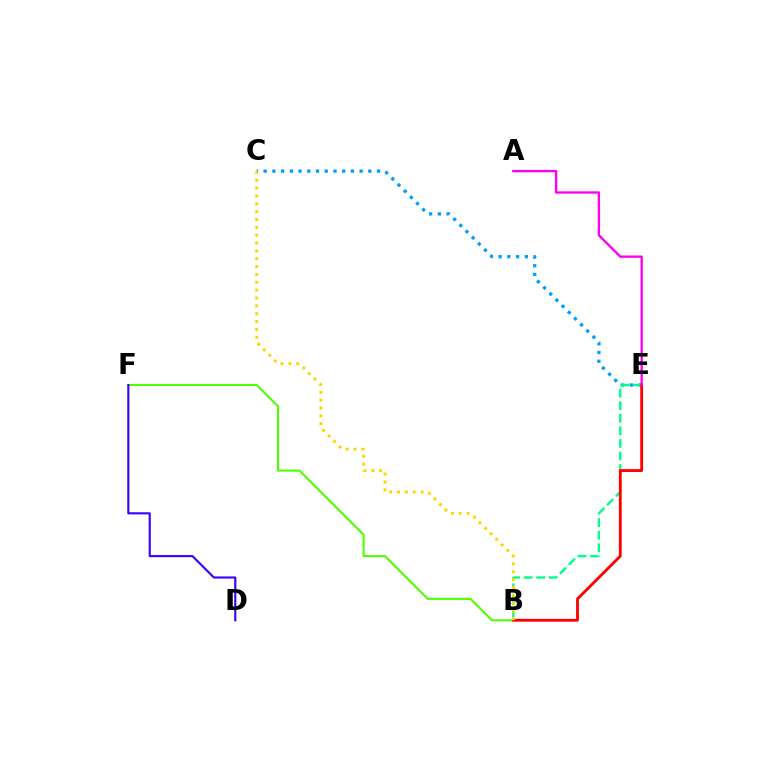{('C', 'E'): [{'color': '#009eff', 'line_style': 'dotted', 'thickness': 2.37}], ('B', 'F'): [{'color': '#4fff00', 'line_style': 'solid', 'thickness': 1.5}], ('D', 'F'): [{'color': '#3700ff', 'line_style': 'solid', 'thickness': 1.53}], ('B', 'E'): [{'color': '#00ff86', 'line_style': 'dashed', 'thickness': 1.71}, {'color': '#ff0000', 'line_style': 'solid', 'thickness': 2.03}], ('A', 'E'): [{'color': '#ff00ed', 'line_style': 'solid', 'thickness': 1.7}], ('B', 'C'): [{'color': '#ffd500', 'line_style': 'dotted', 'thickness': 2.13}]}